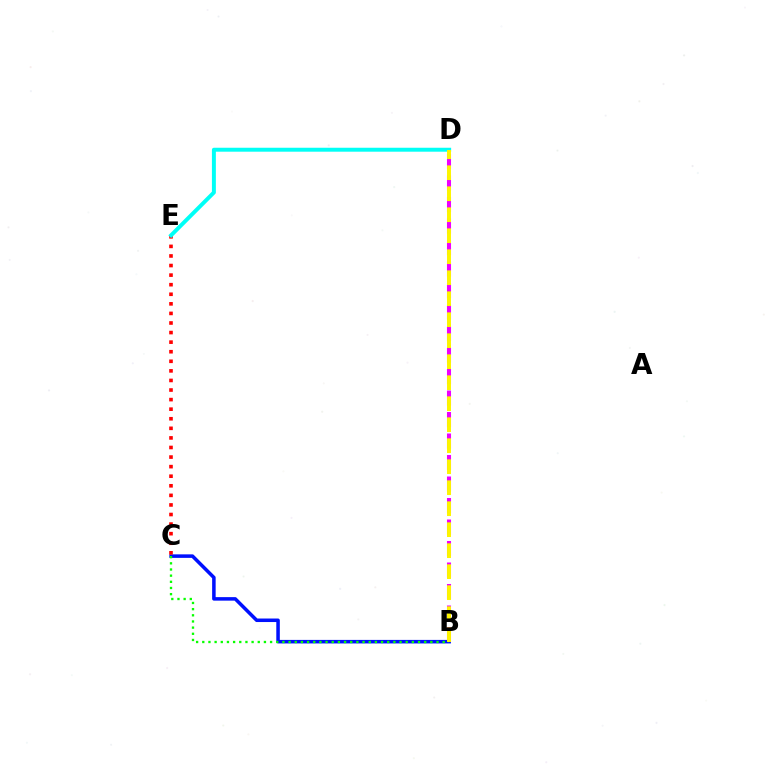{('B', 'D'): [{'color': '#ee00ff', 'line_style': 'dashed', 'thickness': 2.92}, {'color': '#fcf500', 'line_style': 'dashed', 'thickness': 2.85}], ('B', 'C'): [{'color': '#0010ff', 'line_style': 'solid', 'thickness': 2.53}, {'color': '#08ff00', 'line_style': 'dotted', 'thickness': 1.67}], ('C', 'E'): [{'color': '#ff0000', 'line_style': 'dotted', 'thickness': 2.6}], ('D', 'E'): [{'color': '#00fff6', 'line_style': 'solid', 'thickness': 2.84}]}